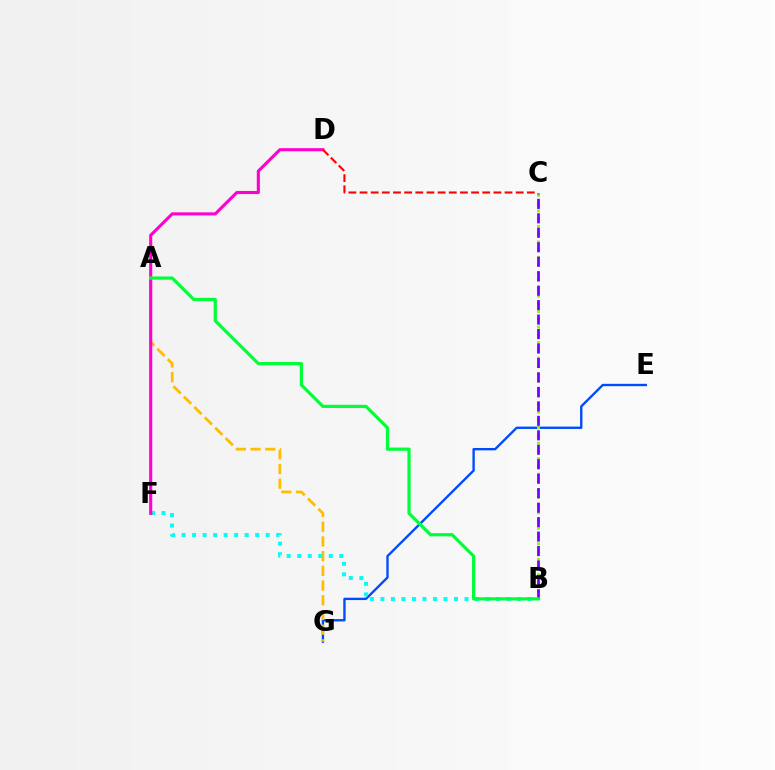{('E', 'G'): [{'color': '#004bff', 'line_style': 'solid', 'thickness': 1.7}], ('A', 'G'): [{'color': '#ffbd00', 'line_style': 'dashed', 'thickness': 2.0}], ('B', 'C'): [{'color': '#84ff00', 'line_style': 'dotted', 'thickness': 2.1}, {'color': '#7200ff', 'line_style': 'dashed', 'thickness': 1.97}], ('B', 'F'): [{'color': '#00fff6', 'line_style': 'dotted', 'thickness': 2.86}], ('D', 'F'): [{'color': '#ff00cf', 'line_style': 'solid', 'thickness': 2.23}], ('C', 'D'): [{'color': '#ff0000', 'line_style': 'dashed', 'thickness': 1.52}], ('A', 'B'): [{'color': '#00ff39', 'line_style': 'solid', 'thickness': 2.31}]}